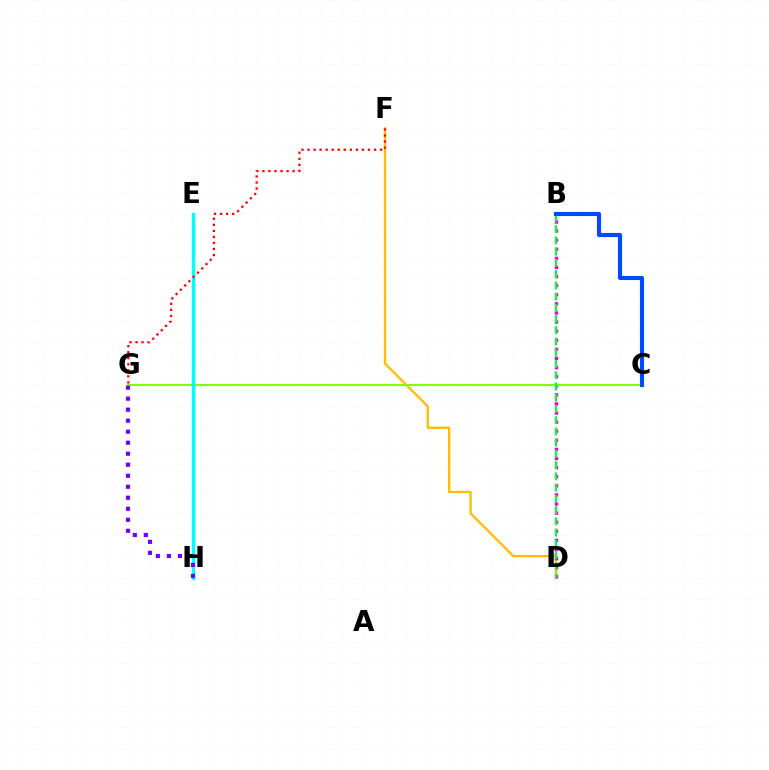{('D', 'F'): [{'color': '#ffbd00', 'line_style': 'solid', 'thickness': 1.65}], ('B', 'D'): [{'color': '#ff00cf', 'line_style': 'dotted', 'thickness': 2.47}, {'color': '#00ff39', 'line_style': 'dashed', 'thickness': 1.53}], ('C', 'G'): [{'color': '#84ff00', 'line_style': 'solid', 'thickness': 1.5}], ('B', 'C'): [{'color': '#004bff', 'line_style': 'solid', 'thickness': 2.96}], ('E', 'H'): [{'color': '#00fff6', 'line_style': 'solid', 'thickness': 2.42}], ('F', 'G'): [{'color': '#ff0000', 'line_style': 'dotted', 'thickness': 1.64}], ('G', 'H'): [{'color': '#7200ff', 'line_style': 'dotted', 'thickness': 2.99}]}